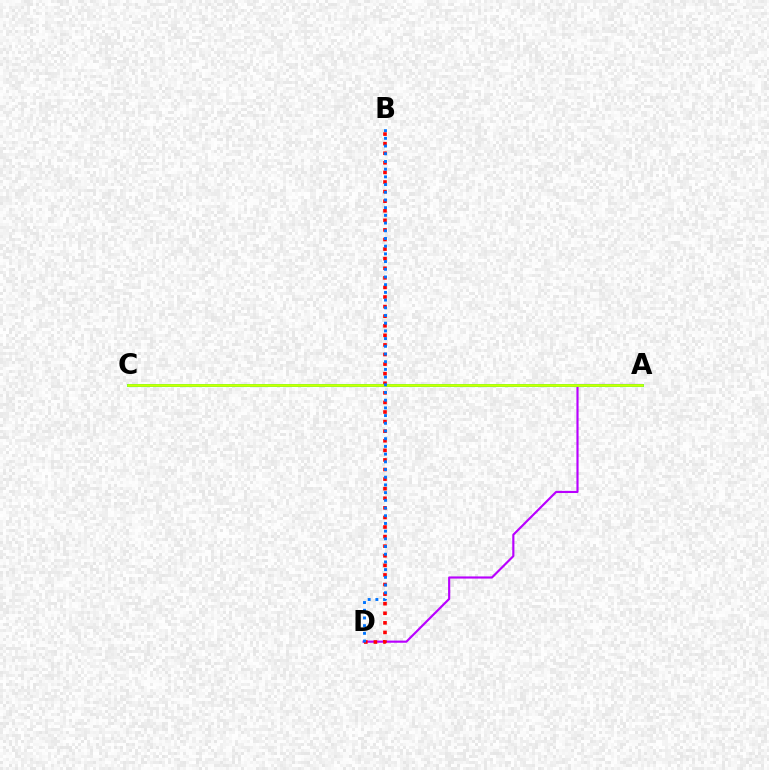{('A', 'D'): [{'color': '#b900ff', 'line_style': 'solid', 'thickness': 1.55}], ('A', 'C'): [{'color': '#00ff5c', 'line_style': 'solid', 'thickness': 2.07}, {'color': '#d1ff00', 'line_style': 'solid', 'thickness': 1.81}], ('B', 'D'): [{'color': '#ff0000', 'line_style': 'dotted', 'thickness': 2.6}, {'color': '#0074ff', 'line_style': 'dotted', 'thickness': 2.09}]}